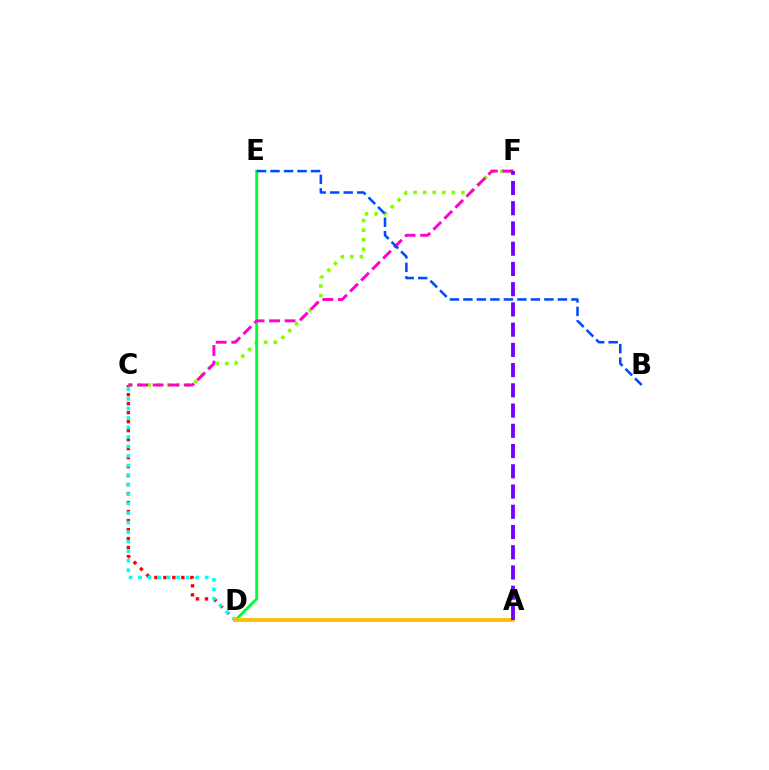{('C', 'D'): [{'color': '#ff0000', 'line_style': 'dotted', 'thickness': 2.44}, {'color': '#00fff6', 'line_style': 'dotted', 'thickness': 2.59}], ('C', 'F'): [{'color': '#84ff00', 'line_style': 'dotted', 'thickness': 2.6}, {'color': '#ff00cf', 'line_style': 'dashed', 'thickness': 2.11}], ('D', 'E'): [{'color': '#00ff39', 'line_style': 'solid', 'thickness': 2.09}], ('B', 'E'): [{'color': '#004bff', 'line_style': 'dashed', 'thickness': 1.83}], ('A', 'D'): [{'color': '#ffbd00', 'line_style': 'solid', 'thickness': 2.7}], ('A', 'F'): [{'color': '#7200ff', 'line_style': 'dashed', 'thickness': 2.75}]}